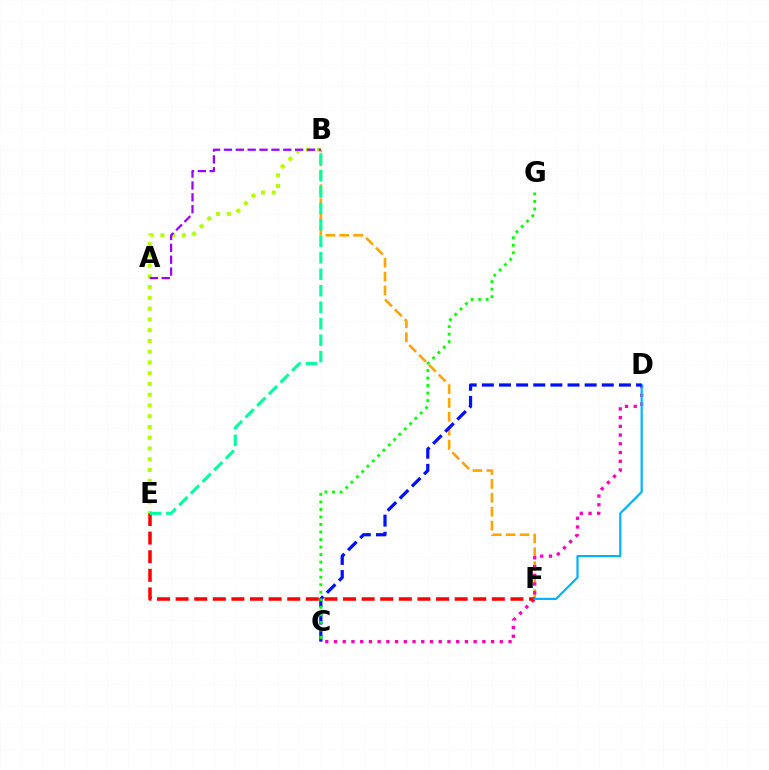{('B', 'F'): [{'color': '#ffa500', 'line_style': 'dashed', 'thickness': 1.89}], ('C', 'D'): [{'color': '#ff00bd', 'line_style': 'dotted', 'thickness': 2.37}, {'color': '#0010ff', 'line_style': 'dashed', 'thickness': 2.33}], ('E', 'F'): [{'color': '#ff0000', 'line_style': 'dashed', 'thickness': 2.53}], ('D', 'F'): [{'color': '#00b5ff', 'line_style': 'solid', 'thickness': 1.6}], ('B', 'E'): [{'color': '#b3ff00', 'line_style': 'dotted', 'thickness': 2.92}, {'color': '#00ff9d', 'line_style': 'dashed', 'thickness': 2.24}], ('C', 'G'): [{'color': '#08ff00', 'line_style': 'dotted', 'thickness': 2.05}], ('A', 'B'): [{'color': '#9b00ff', 'line_style': 'dashed', 'thickness': 1.61}]}